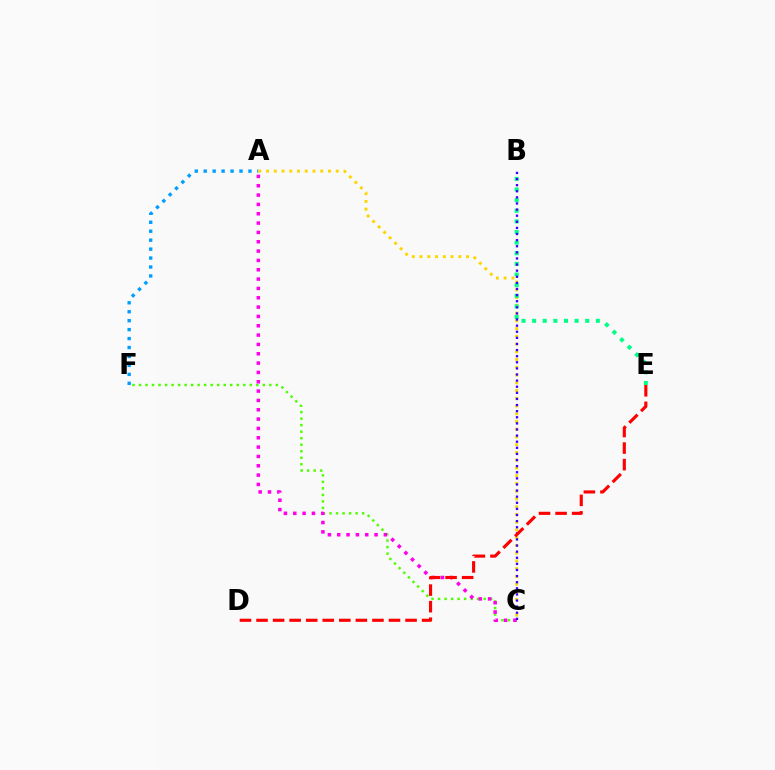{('C', 'F'): [{'color': '#4fff00', 'line_style': 'dotted', 'thickness': 1.77}], ('A', 'C'): [{'color': '#ff00ed', 'line_style': 'dotted', 'thickness': 2.54}, {'color': '#ffd500', 'line_style': 'dotted', 'thickness': 2.1}], ('A', 'F'): [{'color': '#009eff', 'line_style': 'dotted', 'thickness': 2.43}], ('B', 'E'): [{'color': '#00ff86', 'line_style': 'dotted', 'thickness': 2.89}], ('B', 'C'): [{'color': '#3700ff', 'line_style': 'dotted', 'thickness': 1.66}], ('D', 'E'): [{'color': '#ff0000', 'line_style': 'dashed', 'thickness': 2.25}]}